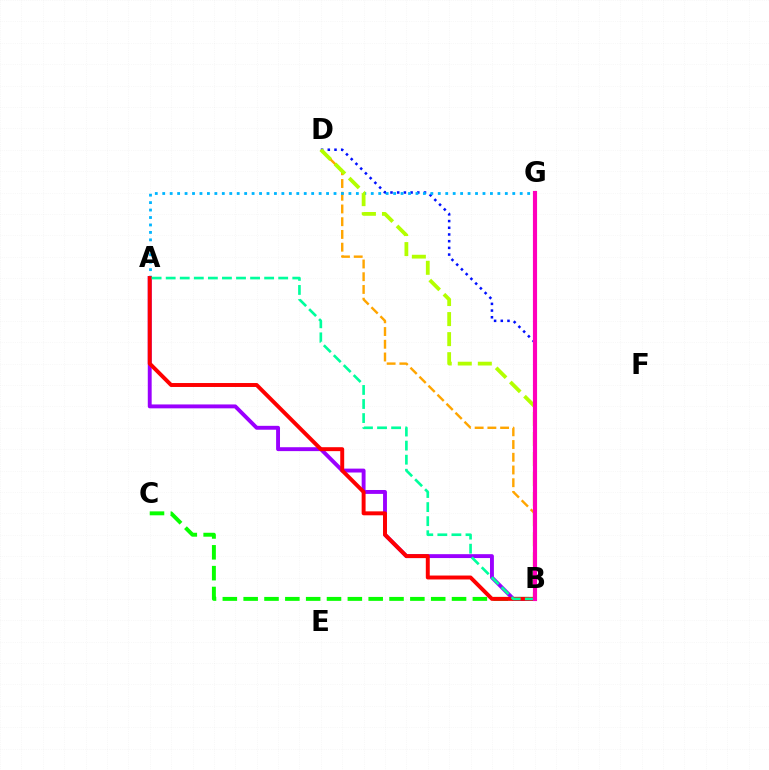{('B', 'C'): [{'color': '#08ff00', 'line_style': 'dashed', 'thickness': 2.83}], ('A', 'B'): [{'color': '#9b00ff', 'line_style': 'solid', 'thickness': 2.8}, {'color': '#ff0000', 'line_style': 'solid', 'thickness': 2.83}, {'color': '#00ff9d', 'line_style': 'dashed', 'thickness': 1.91}], ('B', 'D'): [{'color': '#ffa500', 'line_style': 'dashed', 'thickness': 1.73}, {'color': '#0010ff', 'line_style': 'dotted', 'thickness': 1.82}, {'color': '#b3ff00', 'line_style': 'dashed', 'thickness': 2.72}], ('A', 'G'): [{'color': '#00b5ff', 'line_style': 'dotted', 'thickness': 2.02}], ('B', 'G'): [{'color': '#ff00bd', 'line_style': 'solid', 'thickness': 2.98}]}